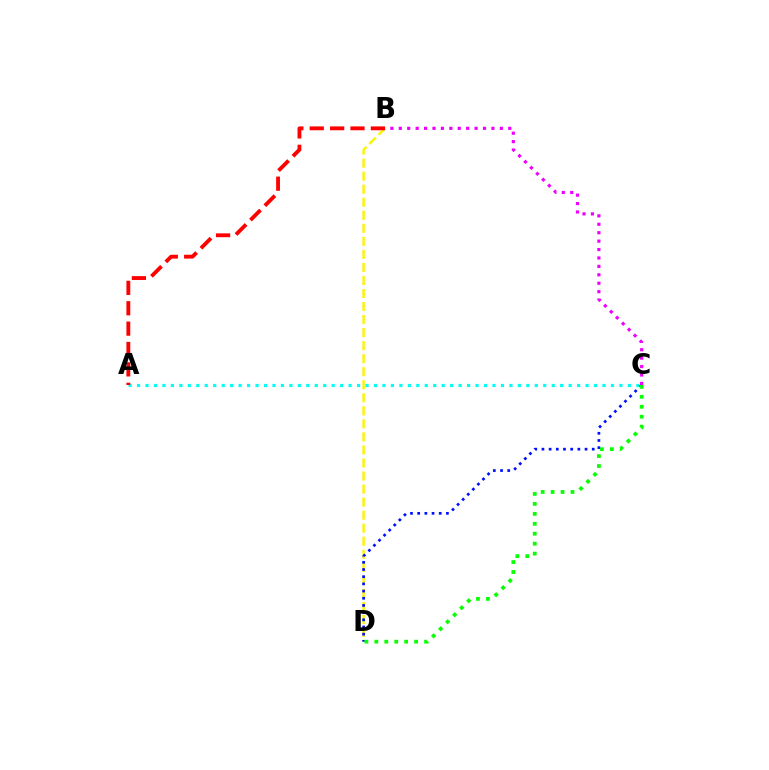{('A', 'C'): [{'color': '#00fff6', 'line_style': 'dotted', 'thickness': 2.3}], ('B', 'D'): [{'color': '#fcf500', 'line_style': 'dashed', 'thickness': 1.77}], ('C', 'D'): [{'color': '#0010ff', 'line_style': 'dotted', 'thickness': 1.95}, {'color': '#08ff00', 'line_style': 'dotted', 'thickness': 2.7}], ('B', 'C'): [{'color': '#ee00ff', 'line_style': 'dotted', 'thickness': 2.29}], ('A', 'B'): [{'color': '#ff0000', 'line_style': 'dashed', 'thickness': 2.77}]}